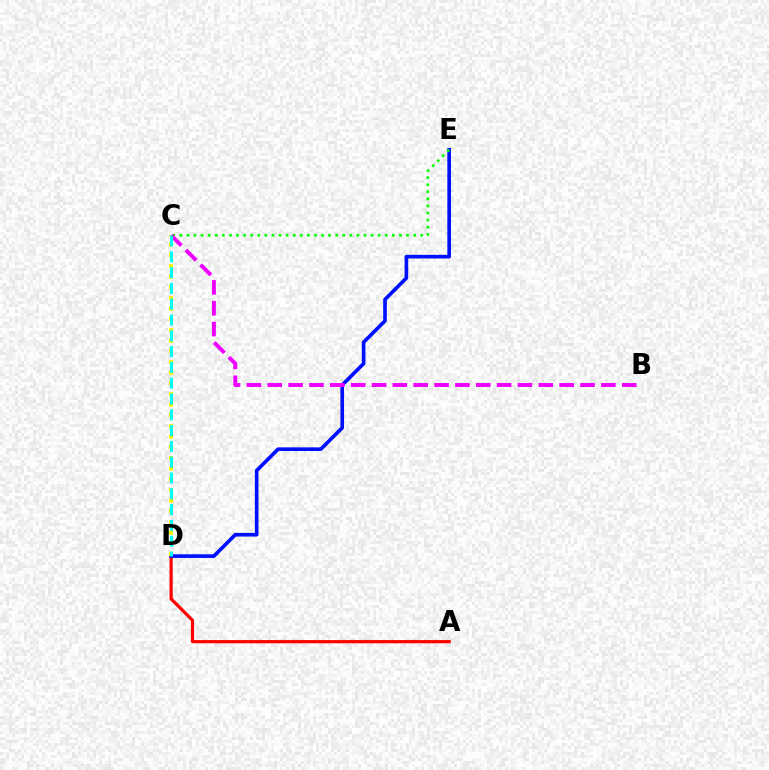{('A', 'D'): [{'color': '#ff0000', 'line_style': 'solid', 'thickness': 2.3}], ('D', 'E'): [{'color': '#0010ff', 'line_style': 'solid', 'thickness': 2.63}], ('C', 'E'): [{'color': '#08ff00', 'line_style': 'dotted', 'thickness': 1.92}], ('C', 'D'): [{'color': '#fcf500', 'line_style': 'dotted', 'thickness': 2.9}, {'color': '#00fff6', 'line_style': 'dashed', 'thickness': 2.15}], ('B', 'C'): [{'color': '#ee00ff', 'line_style': 'dashed', 'thickness': 2.83}]}